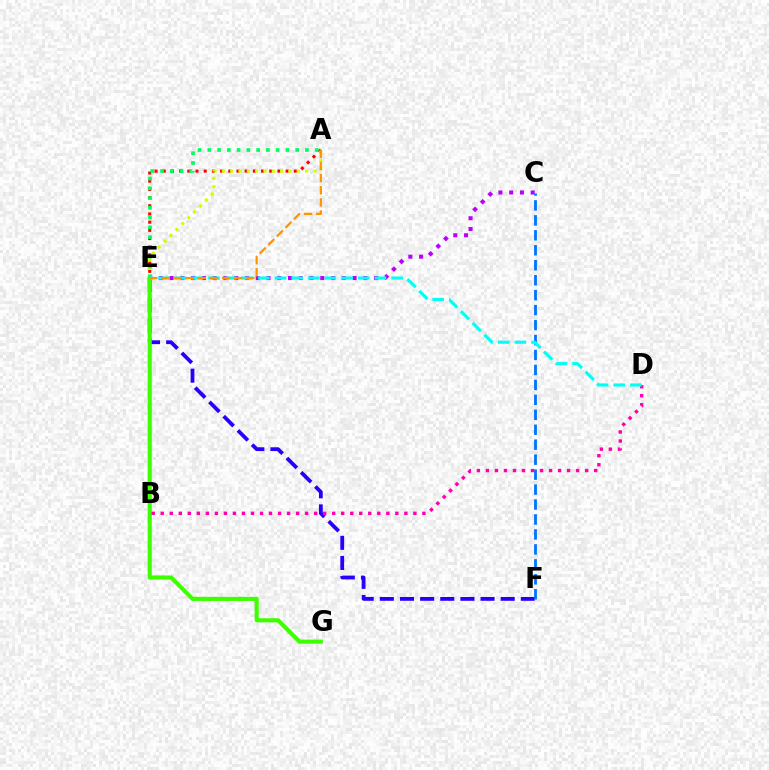{('A', 'E'): [{'color': '#ff0000', 'line_style': 'dotted', 'thickness': 2.23}, {'color': '#d1ff00', 'line_style': 'dotted', 'thickness': 2.26}, {'color': '#00ff5c', 'line_style': 'dotted', 'thickness': 2.65}, {'color': '#ff9400', 'line_style': 'dashed', 'thickness': 1.65}], ('C', 'E'): [{'color': '#b900ff', 'line_style': 'dotted', 'thickness': 2.92}], ('E', 'F'): [{'color': '#2500ff', 'line_style': 'dashed', 'thickness': 2.74}], ('E', 'G'): [{'color': '#3dff00', 'line_style': 'solid', 'thickness': 2.96}], ('C', 'F'): [{'color': '#0074ff', 'line_style': 'dashed', 'thickness': 2.03}], ('B', 'D'): [{'color': '#ff00ac', 'line_style': 'dotted', 'thickness': 2.45}], ('D', 'E'): [{'color': '#00fff6', 'line_style': 'dashed', 'thickness': 2.26}]}